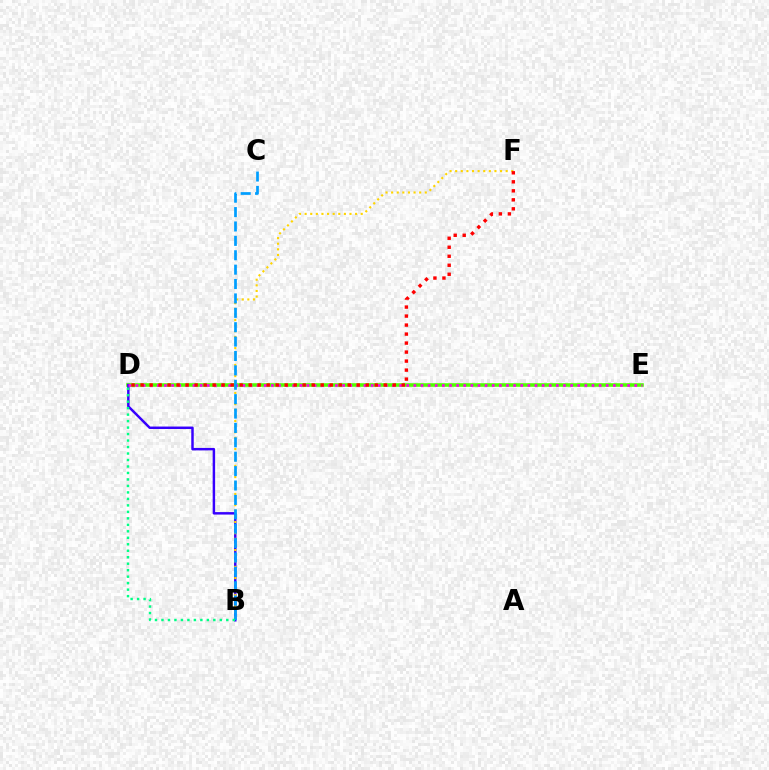{('D', 'E'): [{'color': '#4fff00', 'line_style': 'solid', 'thickness': 2.57}, {'color': '#ff00ed', 'line_style': 'dotted', 'thickness': 1.94}], ('B', 'D'): [{'color': '#3700ff', 'line_style': 'solid', 'thickness': 1.78}, {'color': '#00ff86', 'line_style': 'dotted', 'thickness': 1.76}], ('B', 'F'): [{'color': '#ffd500', 'line_style': 'dotted', 'thickness': 1.52}], ('D', 'F'): [{'color': '#ff0000', 'line_style': 'dotted', 'thickness': 2.45}], ('B', 'C'): [{'color': '#009eff', 'line_style': 'dashed', 'thickness': 1.95}]}